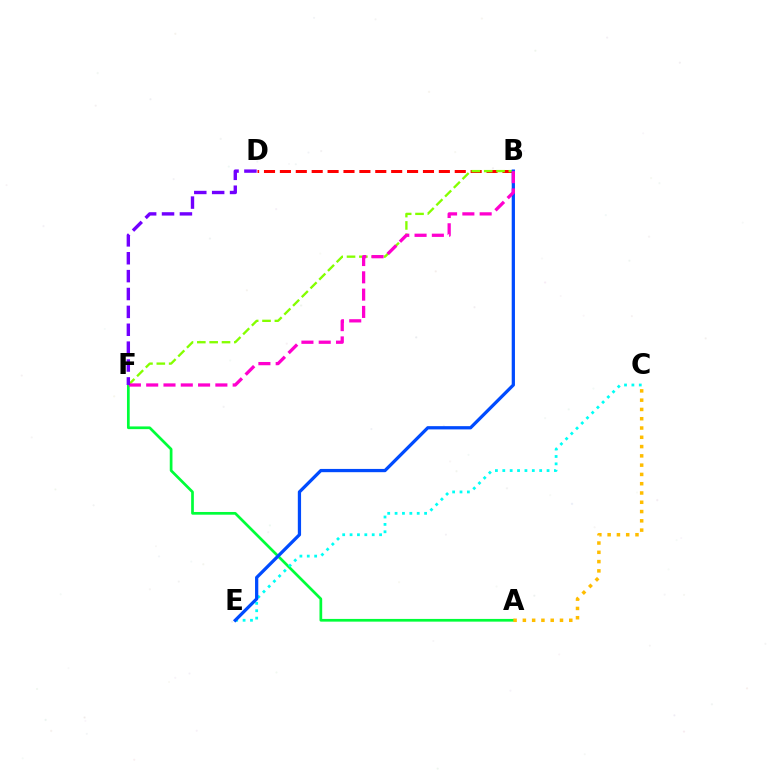{('B', 'D'): [{'color': '#ff0000', 'line_style': 'dashed', 'thickness': 2.16}], ('A', 'F'): [{'color': '#00ff39', 'line_style': 'solid', 'thickness': 1.95}], ('A', 'C'): [{'color': '#ffbd00', 'line_style': 'dotted', 'thickness': 2.52}], ('C', 'E'): [{'color': '#00fff6', 'line_style': 'dotted', 'thickness': 2.0}], ('B', 'F'): [{'color': '#84ff00', 'line_style': 'dashed', 'thickness': 1.68}, {'color': '#ff00cf', 'line_style': 'dashed', 'thickness': 2.35}], ('B', 'E'): [{'color': '#004bff', 'line_style': 'solid', 'thickness': 2.34}], ('D', 'F'): [{'color': '#7200ff', 'line_style': 'dashed', 'thickness': 2.43}]}